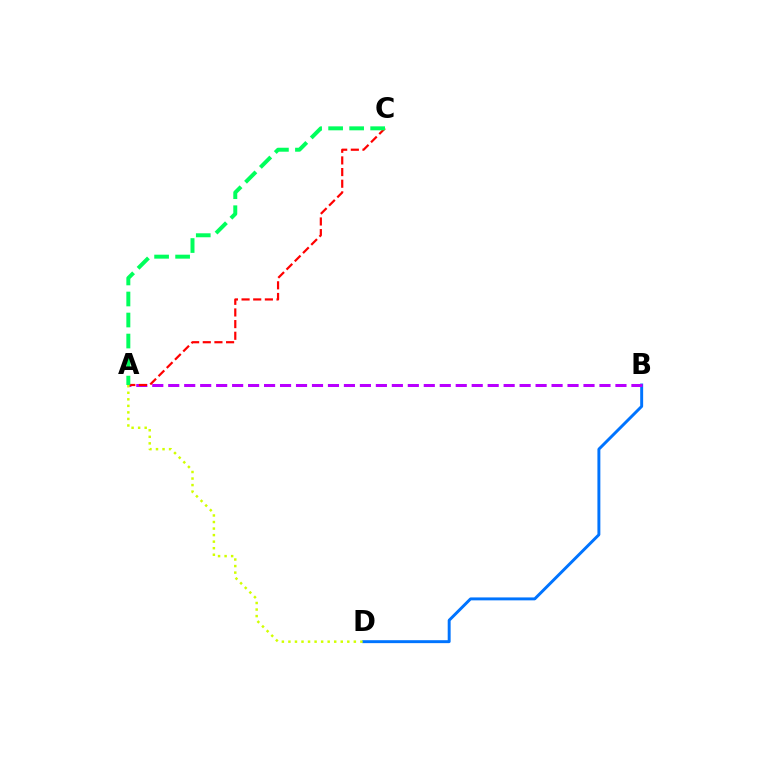{('B', 'D'): [{'color': '#0074ff', 'line_style': 'solid', 'thickness': 2.11}], ('A', 'B'): [{'color': '#b900ff', 'line_style': 'dashed', 'thickness': 2.17}], ('A', 'C'): [{'color': '#ff0000', 'line_style': 'dashed', 'thickness': 1.58}, {'color': '#00ff5c', 'line_style': 'dashed', 'thickness': 2.86}], ('A', 'D'): [{'color': '#d1ff00', 'line_style': 'dotted', 'thickness': 1.78}]}